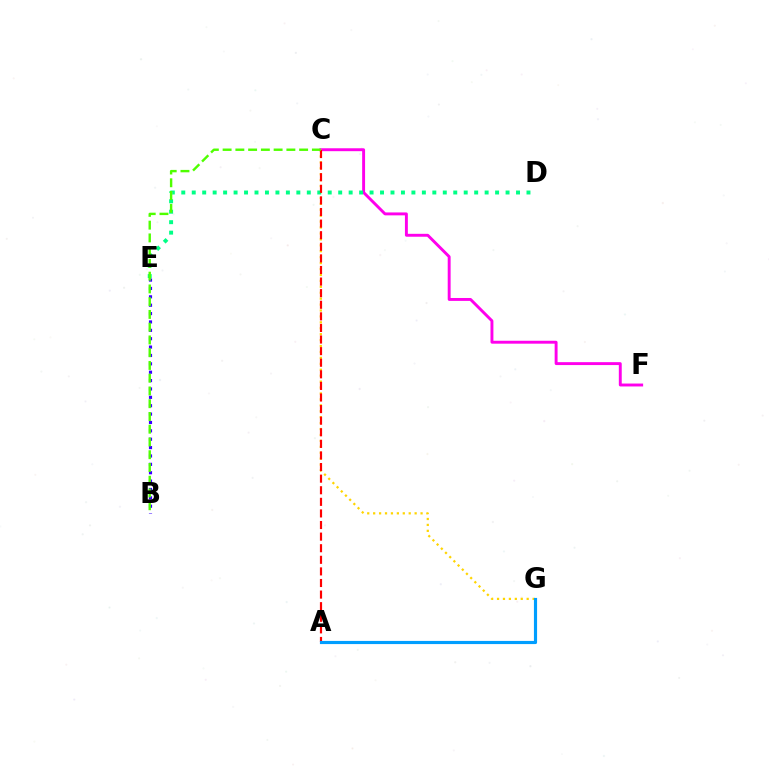{('B', 'E'): [{'color': '#3700ff', 'line_style': 'dotted', 'thickness': 2.28}], ('C', 'F'): [{'color': '#ff00ed', 'line_style': 'solid', 'thickness': 2.1}], ('C', 'G'): [{'color': '#ffd500', 'line_style': 'dotted', 'thickness': 1.61}], ('D', 'E'): [{'color': '#00ff86', 'line_style': 'dotted', 'thickness': 2.84}], ('A', 'C'): [{'color': '#ff0000', 'line_style': 'dashed', 'thickness': 1.57}], ('B', 'C'): [{'color': '#4fff00', 'line_style': 'dashed', 'thickness': 1.73}], ('A', 'G'): [{'color': '#009eff', 'line_style': 'solid', 'thickness': 2.27}]}